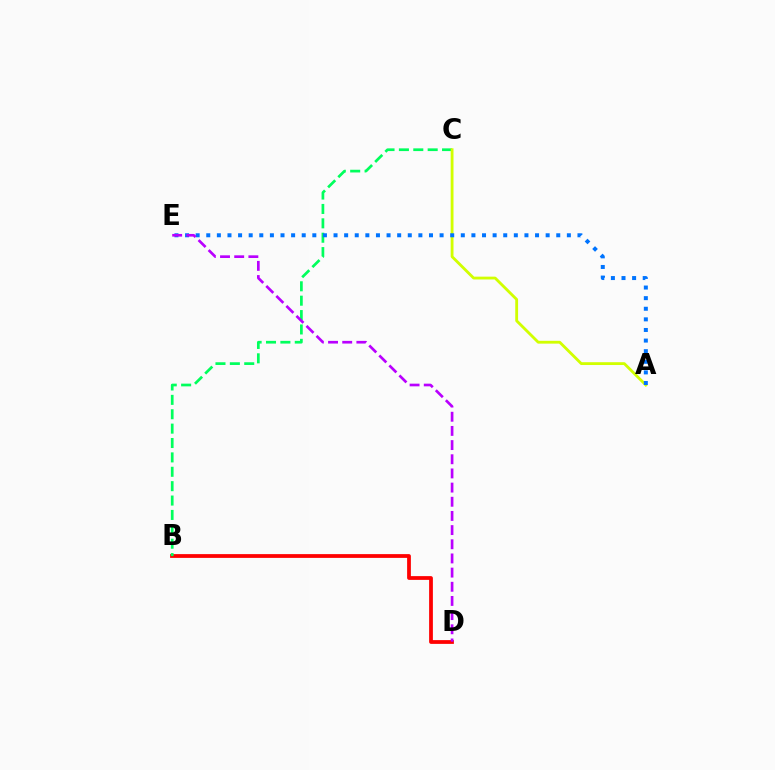{('B', 'D'): [{'color': '#ff0000', 'line_style': 'solid', 'thickness': 2.71}], ('B', 'C'): [{'color': '#00ff5c', 'line_style': 'dashed', 'thickness': 1.95}], ('A', 'C'): [{'color': '#d1ff00', 'line_style': 'solid', 'thickness': 2.03}], ('A', 'E'): [{'color': '#0074ff', 'line_style': 'dotted', 'thickness': 2.88}], ('D', 'E'): [{'color': '#b900ff', 'line_style': 'dashed', 'thickness': 1.92}]}